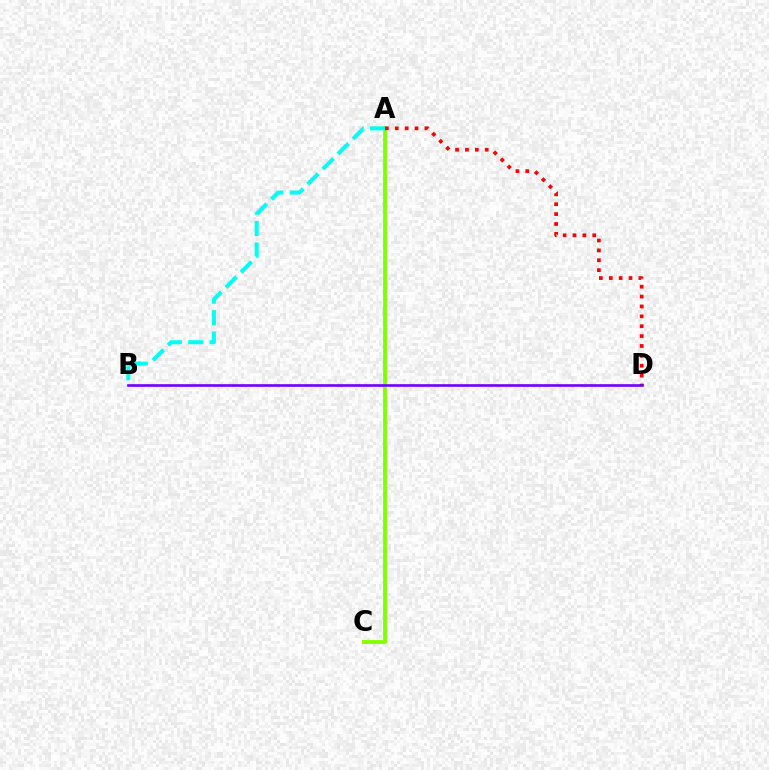{('A', 'C'): [{'color': '#84ff00', 'line_style': 'solid', 'thickness': 2.77}], ('A', 'D'): [{'color': '#ff0000', 'line_style': 'dotted', 'thickness': 2.69}], ('B', 'D'): [{'color': '#7200ff', 'line_style': 'solid', 'thickness': 1.91}], ('A', 'B'): [{'color': '#00fff6', 'line_style': 'dashed', 'thickness': 2.9}]}